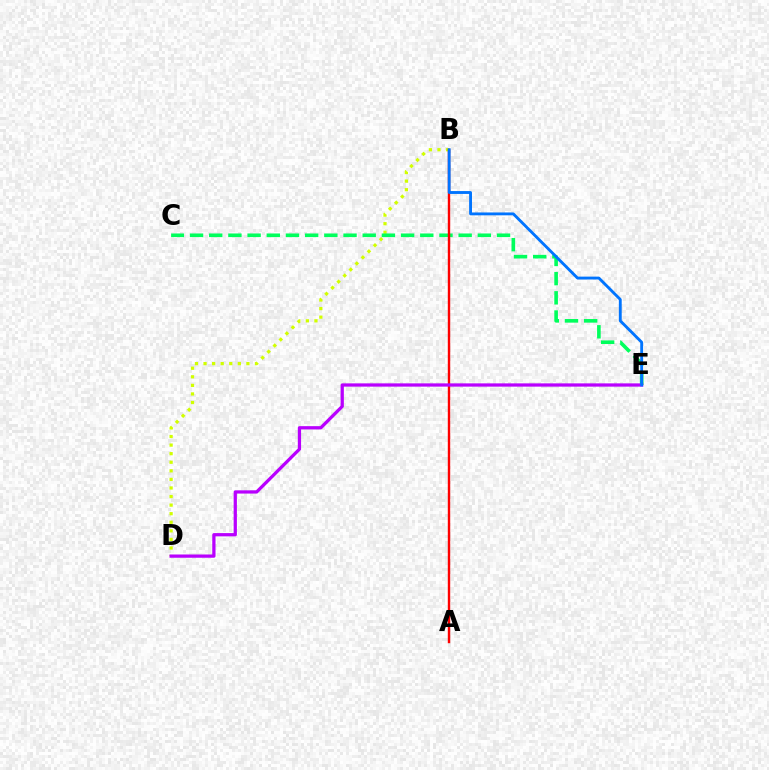{('B', 'D'): [{'color': '#d1ff00', 'line_style': 'dotted', 'thickness': 2.33}], ('C', 'E'): [{'color': '#00ff5c', 'line_style': 'dashed', 'thickness': 2.61}], ('A', 'B'): [{'color': '#ff0000', 'line_style': 'solid', 'thickness': 1.73}], ('D', 'E'): [{'color': '#b900ff', 'line_style': 'solid', 'thickness': 2.34}], ('B', 'E'): [{'color': '#0074ff', 'line_style': 'solid', 'thickness': 2.06}]}